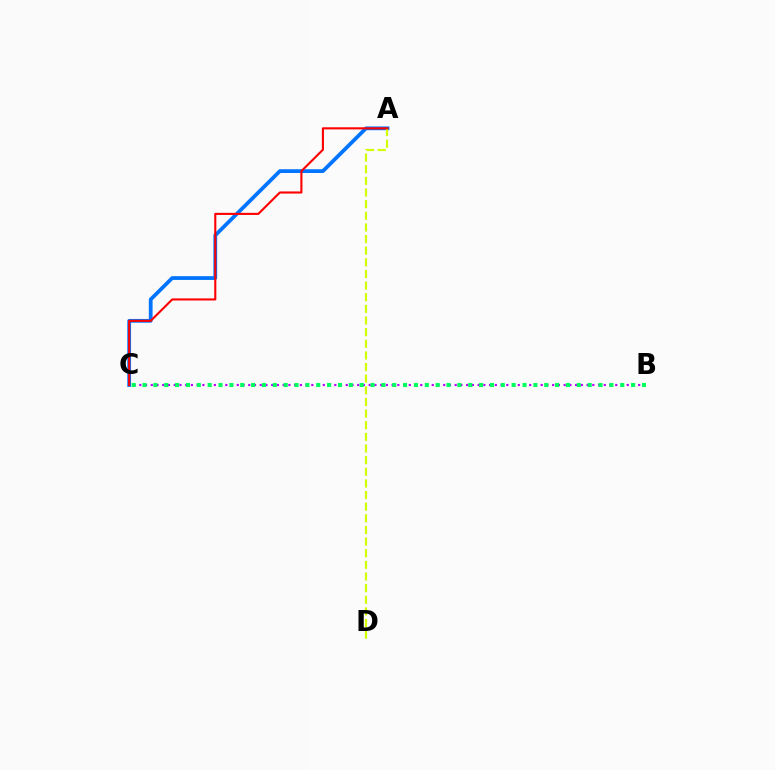{('A', 'C'): [{'color': '#0074ff', 'line_style': 'solid', 'thickness': 2.71}, {'color': '#ff0000', 'line_style': 'solid', 'thickness': 1.52}], ('B', 'C'): [{'color': '#b900ff', 'line_style': 'dotted', 'thickness': 1.56}, {'color': '#00ff5c', 'line_style': 'dotted', 'thickness': 2.95}], ('A', 'D'): [{'color': '#d1ff00', 'line_style': 'dashed', 'thickness': 1.58}]}